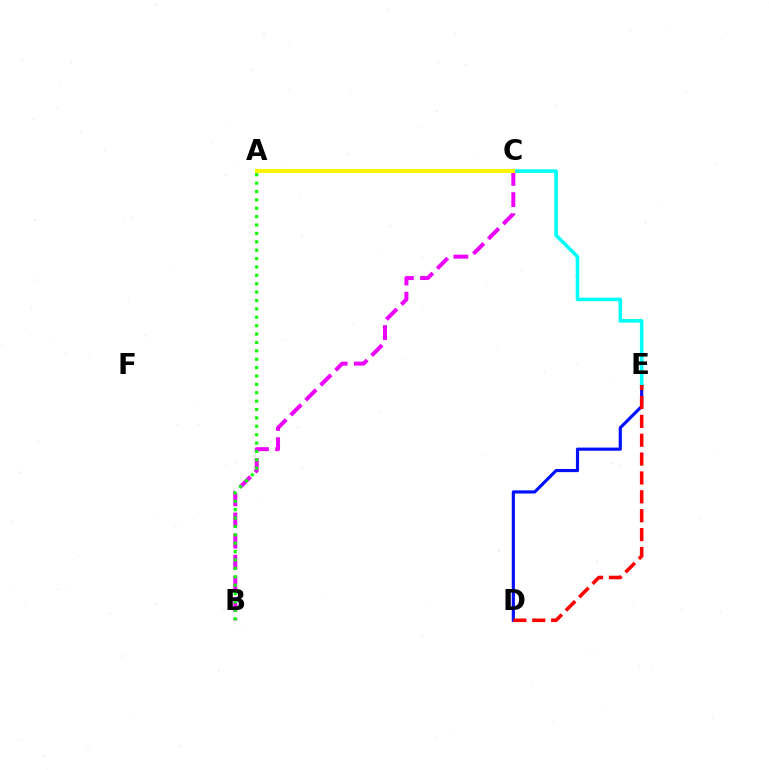{('D', 'E'): [{'color': '#0010ff', 'line_style': 'solid', 'thickness': 2.27}, {'color': '#ff0000', 'line_style': 'dashed', 'thickness': 2.56}], ('C', 'E'): [{'color': '#00fff6', 'line_style': 'solid', 'thickness': 2.59}], ('B', 'C'): [{'color': '#ee00ff', 'line_style': 'dashed', 'thickness': 2.87}], ('A', 'B'): [{'color': '#08ff00', 'line_style': 'dotted', 'thickness': 2.28}], ('A', 'C'): [{'color': '#fcf500', 'line_style': 'solid', 'thickness': 2.95}]}